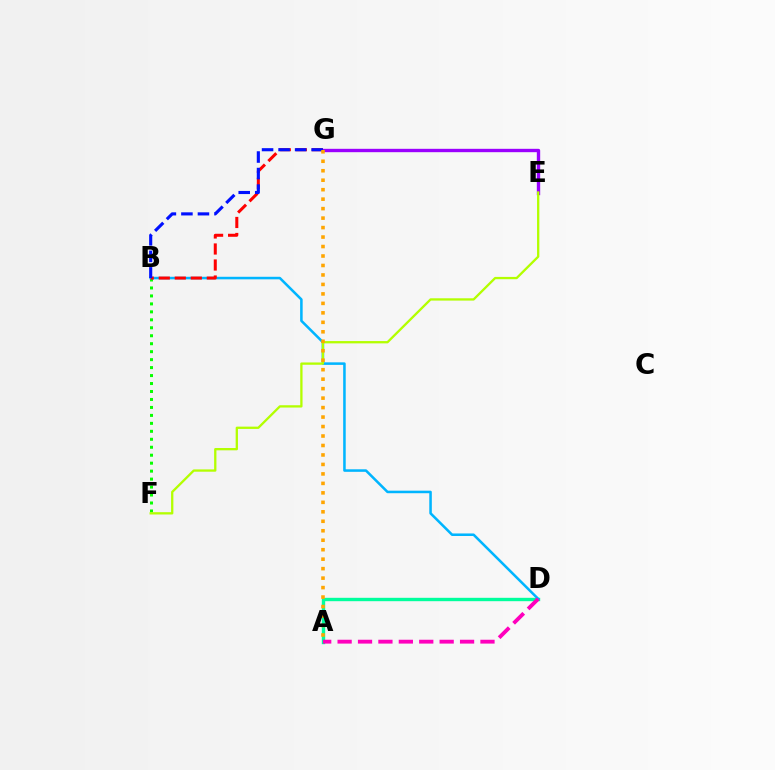{('A', 'D'): [{'color': '#00ff9d', 'line_style': 'solid', 'thickness': 2.43}, {'color': '#ff00bd', 'line_style': 'dashed', 'thickness': 2.77}], ('E', 'G'): [{'color': '#9b00ff', 'line_style': 'solid', 'thickness': 2.43}], ('B', 'F'): [{'color': '#08ff00', 'line_style': 'dotted', 'thickness': 2.16}], ('B', 'D'): [{'color': '#00b5ff', 'line_style': 'solid', 'thickness': 1.83}], ('E', 'F'): [{'color': '#b3ff00', 'line_style': 'solid', 'thickness': 1.66}], ('B', 'G'): [{'color': '#ff0000', 'line_style': 'dashed', 'thickness': 2.18}, {'color': '#0010ff', 'line_style': 'dashed', 'thickness': 2.25}], ('A', 'G'): [{'color': '#ffa500', 'line_style': 'dotted', 'thickness': 2.57}]}